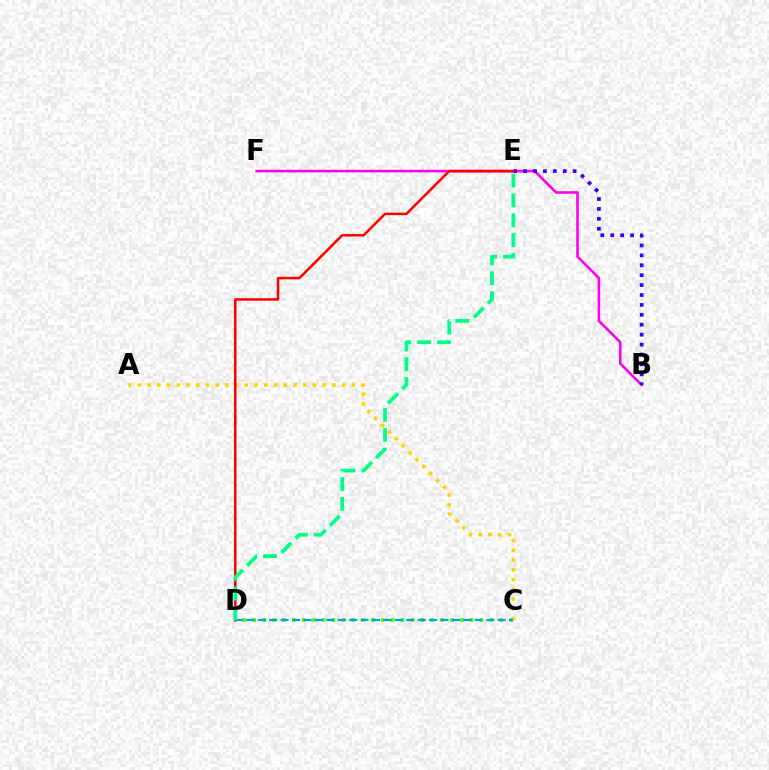{('C', 'D'): [{'color': '#4fff00', 'line_style': 'dotted', 'thickness': 2.68}, {'color': '#009eff', 'line_style': 'dashed', 'thickness': 1.55}], ('B', 'F'): [{'color': '#ff00ed', 'line_style': 'solid', 'thickness': 1.86}], ('A', 'C'): [{'color': '#ffd500', 'line_style': 'dotted', 'thickness': 2.64}], ('B', 'E'): [{'color': '#3700ff', 'line_style': 'dotted', 'thickness': 2.69}], ('D', 'E'): [{'color': '#ff0000', 'line_style': 'solid', 'thickness': 1.8}, {'color': '#00ff86', 'line_style': 'dashed', 'thickness': 2.7}]}